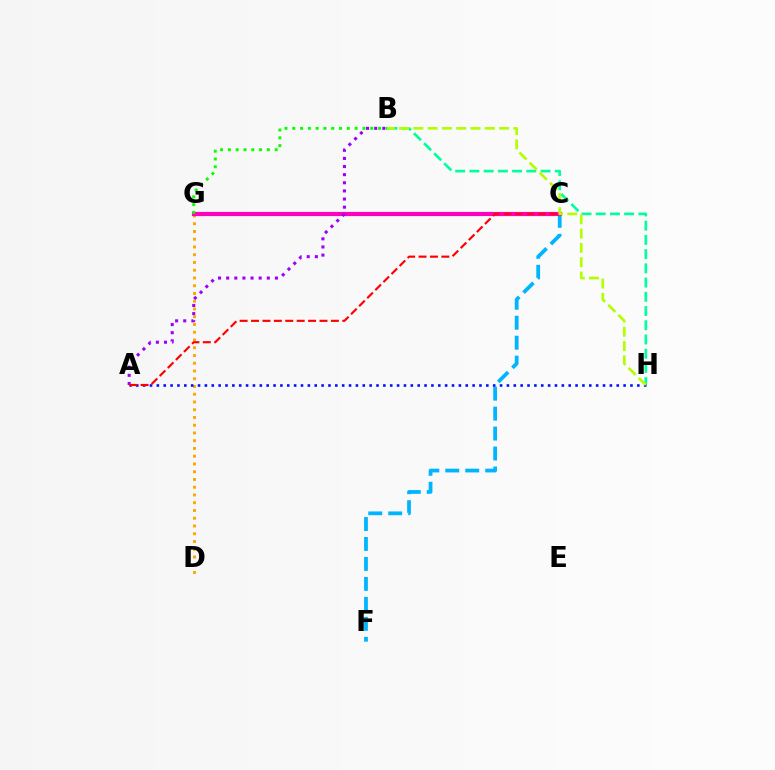{('C', 'F'): [{'color': '#00b5ff', 'line_style': 'dashed', 'thickness': 2.71}], ('B', 'H'): [{'color': '#00ff9d', 'line_style': 'dashed', 'thickness': 1.93}, {'color': '#b3ff00', 'line_style': 'dashed', 'thickness': 1.94}], ('D', 'G'): [{'color': '#ffa500', 'line_style': 'dotted', 'thickness': 2.11}], ('A', 'H'): [{'color': '#0010ff', 'line_style': 'dotted', 'thickness': 1.86}], ('C', 'G'): [{'color': '#ff00bd', 'line_style': 'solid', 'thickness': 2.99}], ('A', 'B'): [{'color': '#9b00ff', 'line_style': 'dotted', 'thickness': 2.21}], ('B', 'G'): [{'color': '#08ff00', 'line_style': 'dotted', 'thickness': 2.12}], ('A', 'C'): [{'color': '#ff0000', 'line_style': 'dashed', 'thickness': 1.55}]}